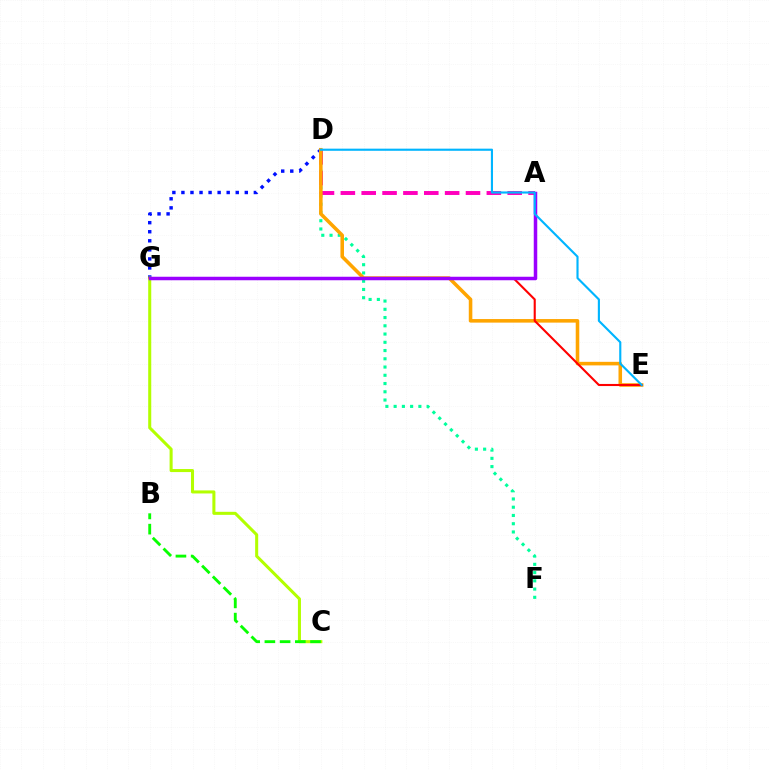{('D', 'F'): [{'color': '#00ff9d', 'line_style': 'dotted', 'thickness': 2.24}], ('D', 'G'): [{'color': '#0010ff', 'line_style': 'dotted', 'thickness': 2.46}], ('A', 'D'): [{'color': '#ff00bd', 'line_style': 'dashed', 'thickness': 2.83}], ('D', 'E'): [{'color': '#ffa500', 'line_style': 'solid', 'thickness': 2.56}, {'color': '#00b5ff', 'line_style': 'solid', 'thickness': 1.54}], ('C', 'G'): [{'color': '#b3ff00', 'line_style': 'solid', 'thickness': 2.19}], ('B', 'C'): [{'color': '#08ff00', 'line_style': 'dashed', 'thickness': 2.07}], ('E', 'G'): [{'color': '#ff0000', 'line_style': 'solid', 'thickness': 1.51}], ('A', 'G'): [{'color': '#9b00ff', 'line_style': 'solid', 'thickness': 2.52}]}